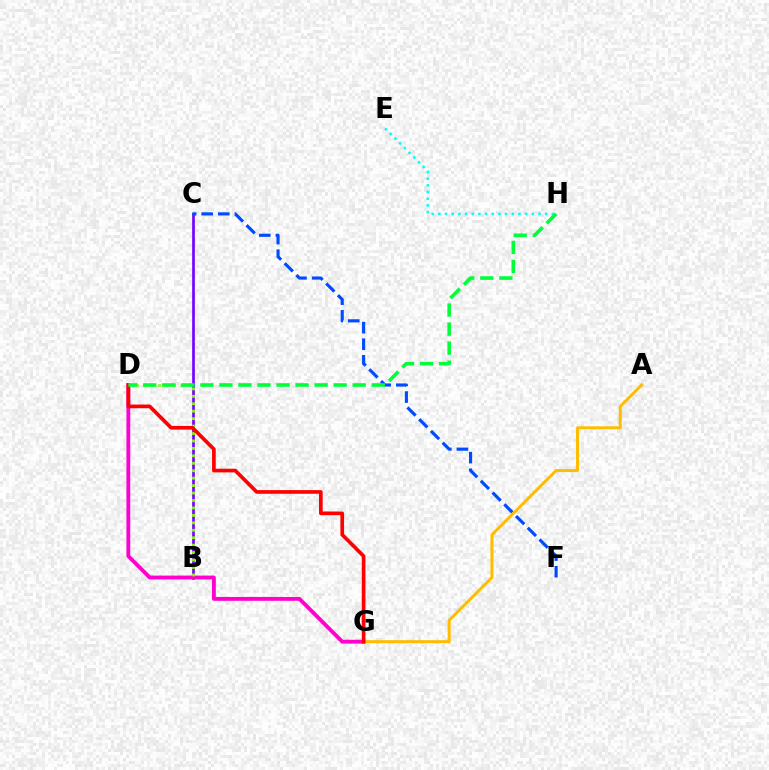{('E', 'H'): [{'color': '#00fff6', 'line_style': 'dotted', 'thickness': 1.81}], ('B', 'C'): [{'color': '#7200ff', 'line_style': 'solid', 'thickness': 1.92}], ('D', 'G'): [{'color': '#ff00cf', 'line_style': 'solid', 'thickness': 2.77}, {'color': '#ff0000', 'line_style': 'solid', 'thickness': 2.65}], ('B', 'D'): [{'color': '#84ff00', 'line_style': 'dotted', 'thickness': 2.02}], ('C', 'F'): [{'color': '#004bff', 'line_style': 'dashed', 'thickness': 2.26}], ('A', 'G'): [{'color': '#ffbd00', 'line_style': 'solid', 'thickness': 2.15}], ('D', 'H'): [{'color': '#00ff39', 'line_style': 'dashed', 'thickness': 2.59}]}